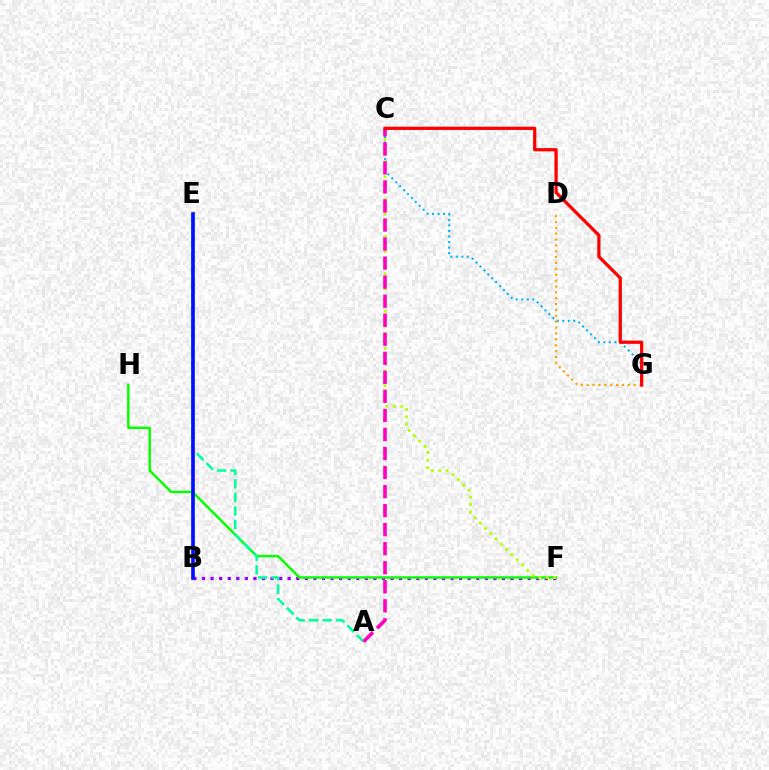{('B', 'F'): [{'color': '#9b00ff', 'line_style': 'dotted', 'thickness': 2.33}], ('F', 'H'): [{'color': '#08ff00', 'line_style': 'solid', 'thickness': 1.78}], ('C', 'G'): [{'color': '#00b5ff', 'line_style': 'dotted', 'thickness': 1.51}, {'color': '#ff0000', 'line_style': 'solid', 'thickness': 2.33}], ('C', 'F'): [{'color': '#b3ff00', 'line_style': 'dotted', 'thickness': 2.03}], ('A', 'E'): [{'color': '#00ff9d', 'line_style': 'dashed', 'thickness': 1.84}], ('D', 'G'): [{'color': '#ffa500', 'line_style': 'dotted', 'thickness': 1.6}], ('A', 'C'): [{'color': '#ff00bd', 'line_style': 'dashed', 'thickness': 2.59}], ('B', 'E'): [{'color': '#0010ff', 'line_style': 'solid', 'thickness': 2.64}]}